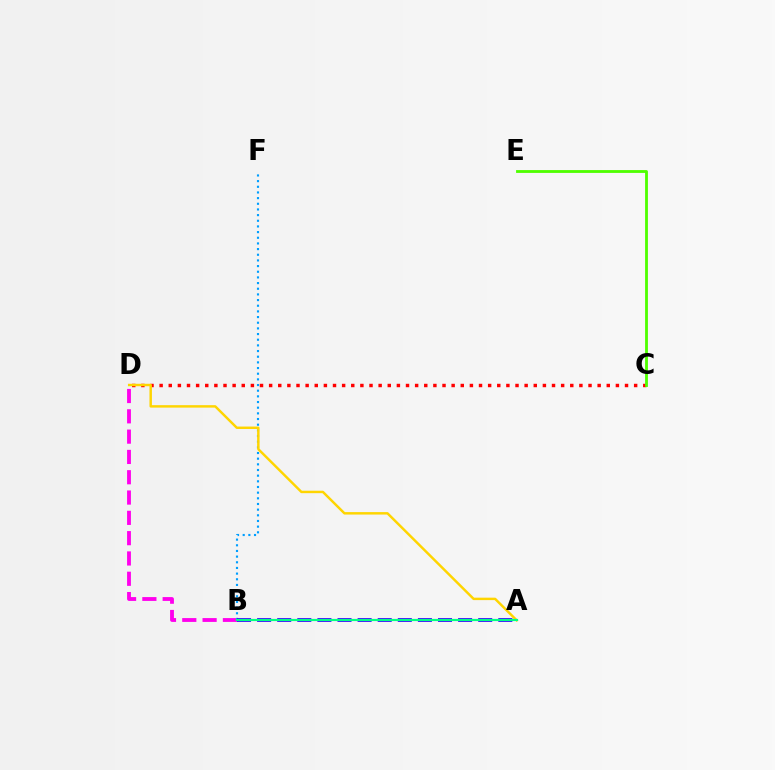{('B', 'D'): [{'color': '#ff00ed', 'line_style': 'dashed', 'thickness': 2.76}], ('C', 'D'): [{'color': '#ff0000', 'line_style': 'dotted', 'thickness': 2.48}], ('C', 'E'): [{'color': '#4fff00', 'line_style': 'solid', 'thickness': 2.03}], ('B', 'F'): [{'color': '#009eff', 'line_style': 'dotted', 'thickness': 1.54}], ('A', 'B'): [{'color': '#3700ff', 'line_style': 'dashed', 'thickness': 2.73}, {'color': '#00ff86', 'line_style': 'solid', 'thickness': 1.57}], ('A', 'D'): [{'color': '#ffd500', 'line_style': 'solid', 'thickness': 1.77}]}